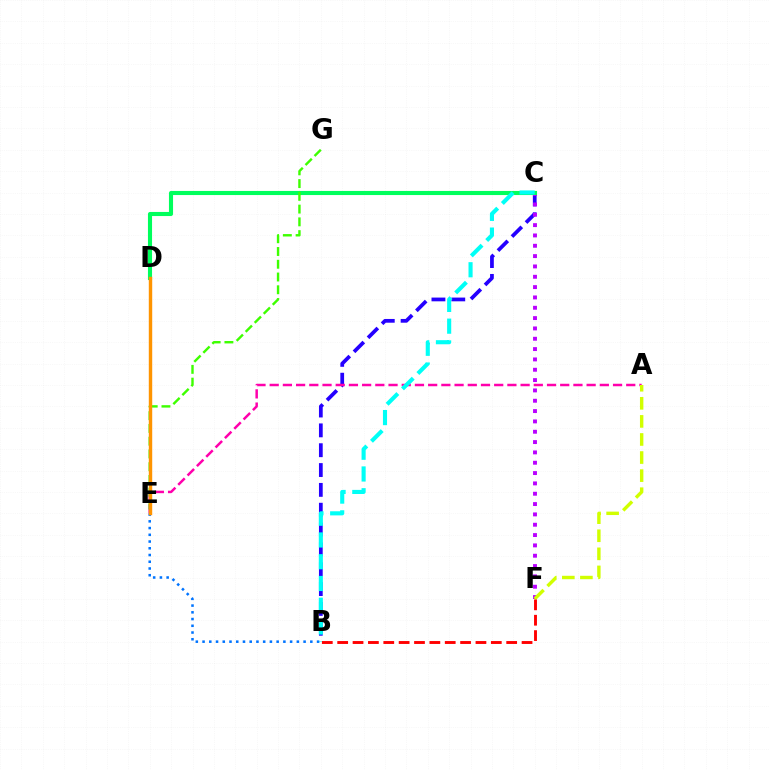{('B', 'C'): [{'color': '#2500ff', 'line_style': 'dashed', 'thickness': 2.7}, {'color': '#00fff6', 'line_style': 'dashed', 'thickness': 2.96}], ('C', 'F'): [{'color': '#b900ff', 'line_style': 'dotted', 'thickness': 2.81}], ('B', 'E'): [{'color': '#0074ff', 'line_style': 'dotted', 'thickness': 1.83}], ('A', 'E'): [{'color': '#ff00ac', 'line_style': 'dashed', 'thickness': 1.79}], ('C', 'D'): [{'color': '#00ff5c', 'line_style': 'solid', 'thickness': 2.95}], ('E', 'G'): [{'color': '#3dff00', 'line_style': 'dashed', 'thickness': 1.73}], ('D', 'E'): [{'color': '#ff9400', 'line_style': 'solid', 'thickness': 2.47}], ('A', 'F'): [{'color': '#d1ff00', 'line_style': 'dashed', 'thickness': 2.46}], ('B', 'F'): [{'color': '#ff0000', 'line_style': 'dashed', 'thickness': 2.09}]}